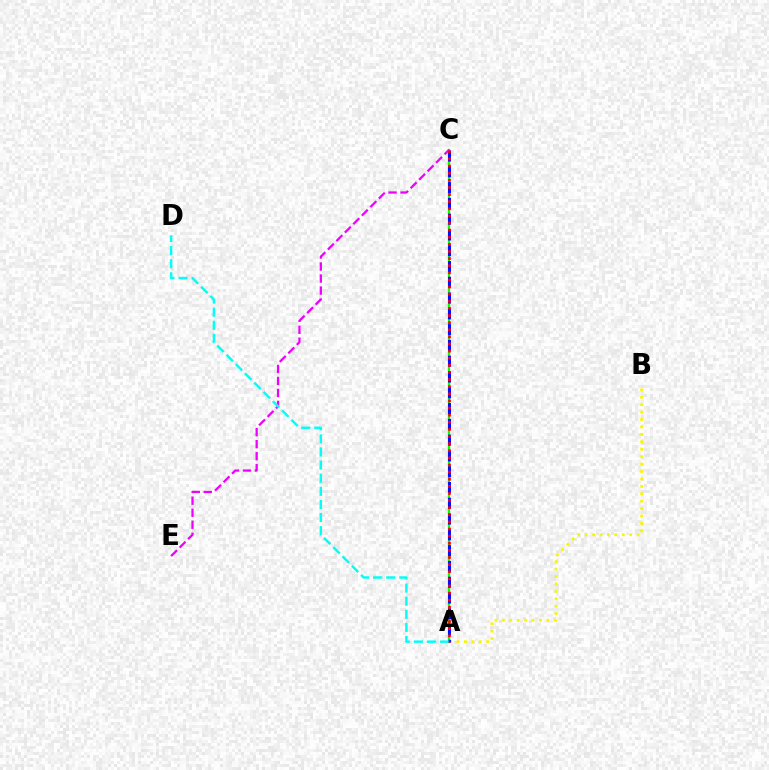{('A', 'B'): [{'color': '#fcf500', 'line_style': 'dotted', 'thickness': 2.02}], ('A', 'C'): [{'color': '#08ff00', 'line_style': 'solid', 'thickness': 1.62}, {'color': '#0010ff', 'line_style': 'dashed', 'thickness': 2.14}, {'color': '#ff0000', 'line_style': 'dotted', 'thickness': 1.93}], ('C', 'E'): [{'color': '#ee00ff', 'line_style': 'dashed', 'thickness': 1.63}], ('A', 'D'): [{'color': '#00fff6', 'line_style': 'dashed', 'thickness': 1.78}]}